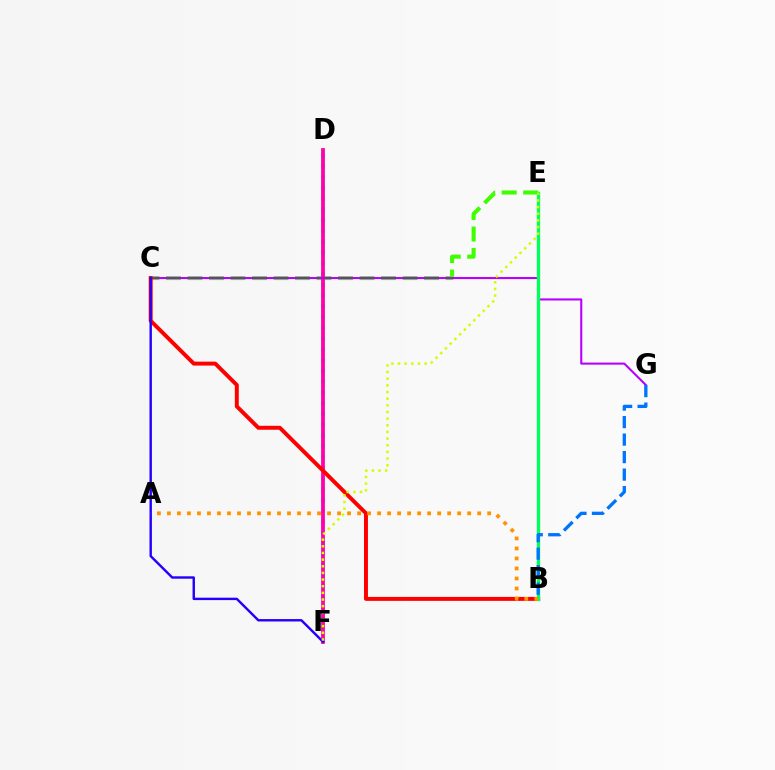{('C', 'E'): [{'color': '#3dff00', 'line_style': 'dashed', 'thickness': 2.92}], ('D', 'F'): [{'color': '#00fff6', 'line_style': 'dotted', 'thickness': 2.92}, {'color': '#ff00ac', 'line_style': 'solid', 'thickness': 2.71}], ('C', 'G'): [{'color': '#b900ff', 'line_style': 'solid', 'thickness': 1.5}], ('B', 'C'): [{'color': '#ff0000', 'line_style': 'solid', 'thickness': 2.84}], ('C', 'F'): [{'color': '#2500ff', 'line_style': 'solid', 'thickness': 1.74}], ('B', 'E'): [{'color': '#00ff5c', 'line_style': 'solid', 'thickness': 2.41}], ('E', 'F'): [{'color': '#d1ff00', 'line_style': 'dotted', 'thickness': 1.81}], ('B', 'G'): [{'color': '#0074ff', 'line_style': 'dashed', 'thickness': 2.38}], ('A', 'B'): [{'color': '#ff9400', 'line_style': 'dotted', 'thickness': 2.72}]}